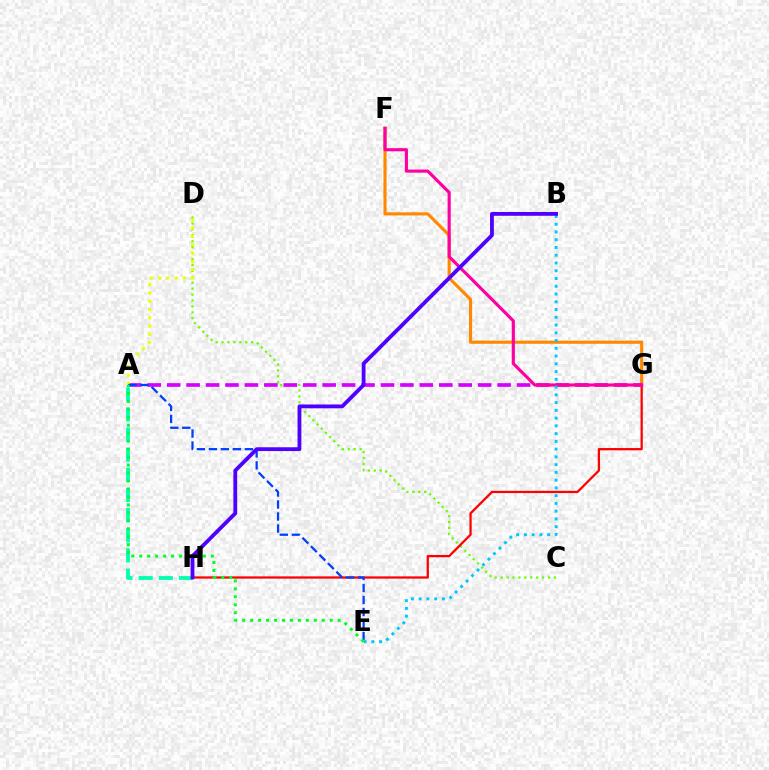{('C', 'D'): [{'color': '#66ff00', 'line_style': 'dotted', 'thickness': 1.61}], ('G', 'H'): [{'color': '#ff0000', 'line_style': 'solid', 'thickness': 1.62}], ('A', 'H'): [{'color': '#00ffaf', 'line_style': 'dashed', 'thickness': 2.74}], ('F', 'G'): [{'color': '#ff8800', 'line_style': 'solid', 'thickness': 2.24}, {'color': '#ff00a0', 'line_style': 'solid', 'thickness': 2.26}], ('A', 'G'): [{'color': '#d600ff', 'line_style': 'dashed', 'thickness': 2.64}], ('A', 'D'): [{'color': '#eeff00', 'line_style': 'dotted', 'thickness': 2.25}], ('B', 'E'): [{'color': '#00c7ff', 'line_style': 'dotted', 'thickness': 2.11}], ('A', 'E'): [{'color': '#003fff', 'line_style': 'dashed', 'thickness': 1.63}, {'color': '#00ff27', 'line_style': 'dotted', 'thickness': 2.16}], ('B', 'H'): [{'color': '#4f00ff', 'line_style': 'solid', 'thickness': 2.74}]}